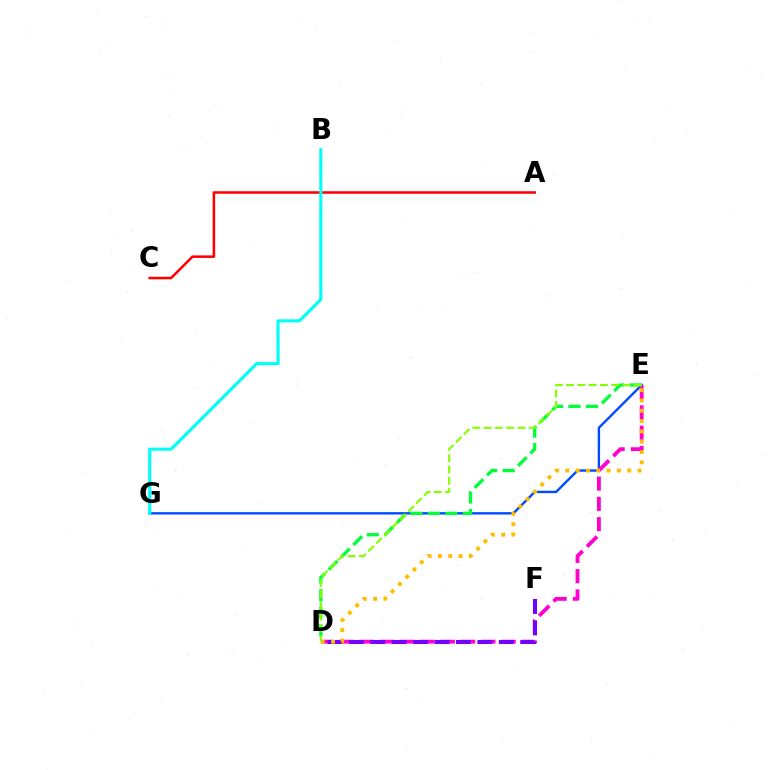{('E', 'G'): [{'color': '#004bff', 'line_style': 'solid', 'thickness': 1.72}], ('A', 'C'): [{'color': '#ff0000', 'line_style': 'solid', 'thickness': 1.83}], ('D', 'E'): [{'color': '#ff00cf', 'line_style': 'dashed', 'thickness': 2.76}, {'color': '#00ff39', 'line_style': 'dashed', 'thickness': 2.38}, {'color': '#ffbd00', 'line_style': 'dotted', 'thickness': 2.8}, {'color': '#84ff00', 'line_style': 'dashed', 'thickness': 1.53}], ('D', 'F'): [{'color': '#7200ff', 'line_style': 'dashed', 'thickness': 2.91}], ('B', 'G'): [{'color': '#00fff6', 'line_style': 'solid', 'thickness': 2.24}]}